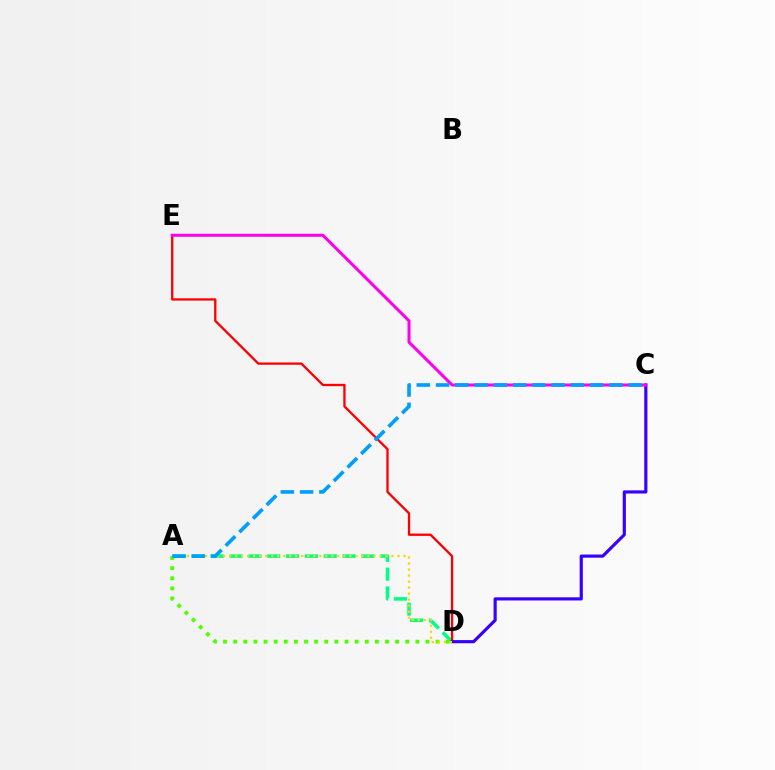{('A', 'D'): [{'color': '#00ff86', 'line_style': 'dashed', 'thickness': 2.56}, {'color': '#4fff00', 'line_style': 'dotted', 'thickness': 2.75}, {'color': '#ffd500', 'line_style': 'dotted', 'thickness': 1.63}], ('D', 'E'): [{'color': '#ff0000', 'line_style': 'solid', 'thickness': 1.66}], ('C', 'D'): [{'color': '#3700ff', 'line_style': 'solid', 'thickness': 2.28}], ('C', 'E'): [{'color': '#ff00ed', 'line_style': 'solid', 'thickness': 2.18}], ('A', 'C'): [{'color': '#009eff', 'line_style': 'dashed', 'thickness': 2.62}]}